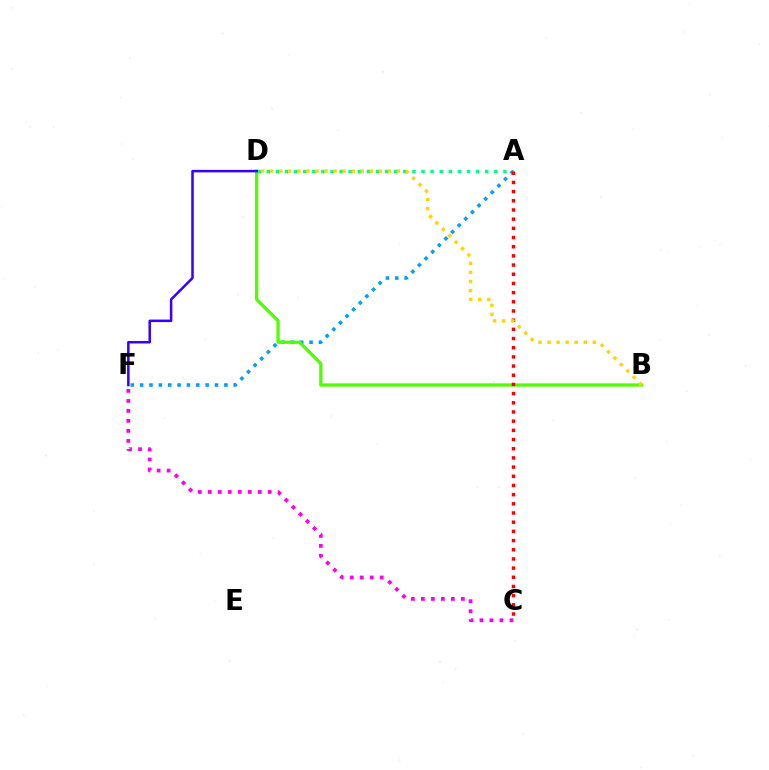{('C', 'F'): [{'color': '#ff00ed', 'line_style': 'dotted', 'thickness': 2.72}], ('A', 'D'): [{'color': '#00ff86', 'line_style': 'dotted', 'thickness': 2.47}], ('A', 'F'): [{'color': '#009eff', 'line_style': 'dotted', 'thickness': 2.54}], ('B', 'D'): [{'color': '#4fff00', 'line_style': 'solid', 'thickness': 2.36}, {'color': '#ffd500', 'line_style': 'dotted', 'thickness': 2.46}], ('A', 'C'): [{'color': '#ff0000', 'line_style': 'dotted', 'thickness': 2.49}], ('D', 'F'): [{'color': '#3700ff', 'line_style': 'solid', 'thickness': 1.81}]}